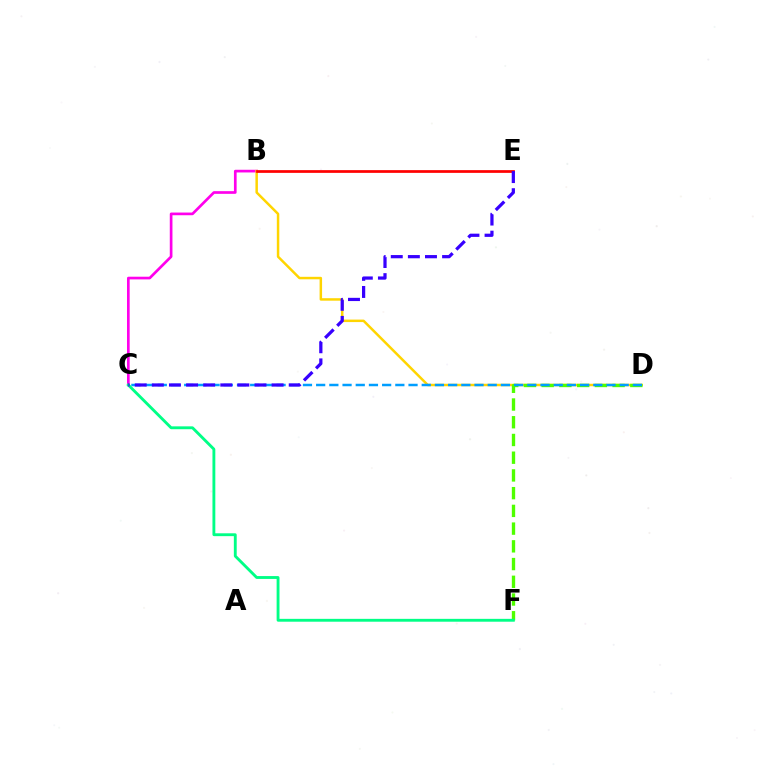{('B', 'C'): [{'color': '#ff00ed', 'line_style': 'solid', 'thickness': 1.93}], ('B', 'D'): [{'color': '#ffd500', 'line_style': 'solid', 'thickness': 1.79}], ('B', 'E'): [{'color': '#ff0000', 'line_style': 'solid', 'thickness': 1.96}], ('D', 'F'): [{'color': '#4fff00', 'line_style': 'dashed', 'thickness': 2.41}], ('C', 'D'): [{'color': '#009eff', 'line_style': 'dashed', 'thickness': 1.79}], ('C', 'F'): [{'color': '#00ff86', 'line_style': 'solid', 'thickness': 2.06}], ('C', 'E'): [{'color': '#3700ff', 'line_style': 'dashed', 'thickness': 2.32}]}